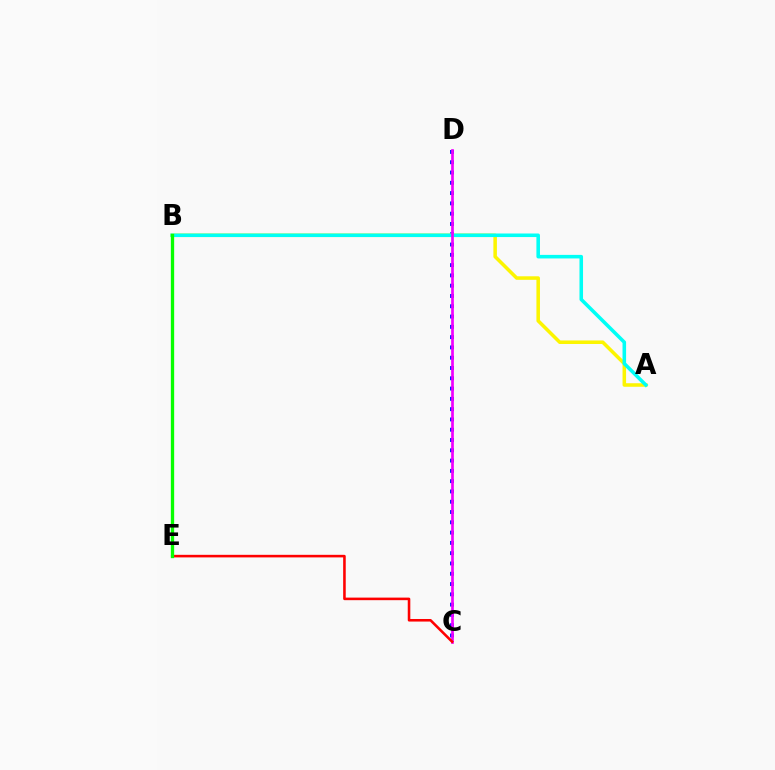{('C', 'D'): [{'color': '#0010ff', 'line_style': 'dotted', 'thickness': 2.8}, {'color': '#ee00ff', 'line_style': 'solid', 'thickness': 1.94}], ('A', 'B'): [{'color': '#fcf500', 'line_style': 'solid', 'thickness': 2.54}, {'color': '#00fff6', 'line_style': 'solid', 'thickness': 2.56}], ('C', 'E'): [{'color': '#ff0000', 'line_style': 'solid', 'thickness': 1.85}], ('B', 'E'): [{'color': '#08ff00', 'line_style': 'solid', 'thickness': 2.38}]}